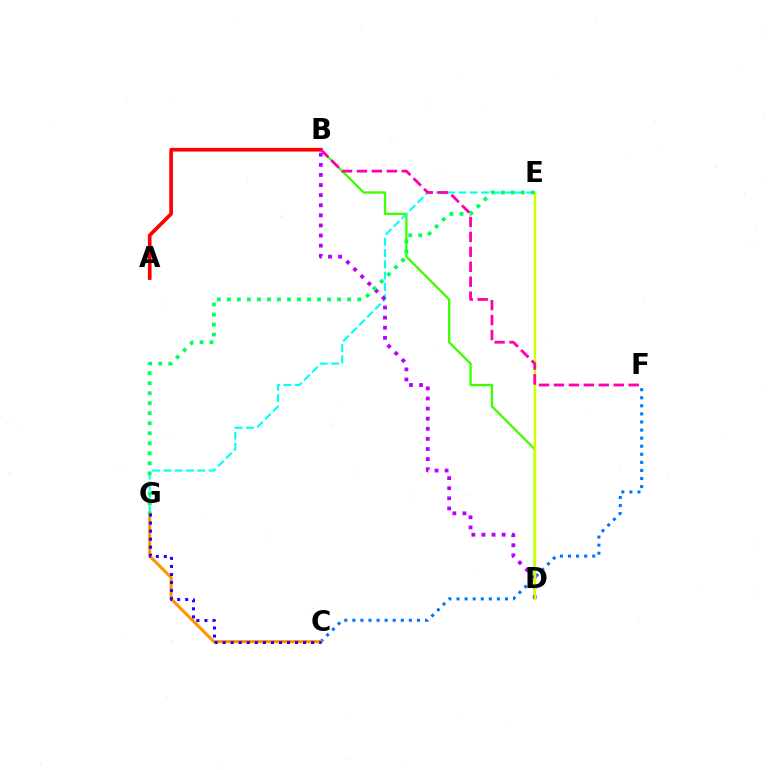{('B', 'D'): [{'color': '#3dff00', 'line_style': 'solid', 'thickness': 1.67}, {'color': '#b900ff', 'line_style': 'dotted', 'thickness': 2.74}], ('C', 'F'): [{'color': '#0074ff', 'line_style': 'dotted', 'thickness': 2.19}], ('C', 'G'): [{'color': '#ff9400', 'line_style': 'solid', 'thickness': 2.24}, {'color': '#2500ff', 'line_style': 'dotted', 'thickness': 2.19}], ('E', 'G'): [{'color': '#00fff6', 'line_style': 'dashed', 'thickness': 1.53}, {'color': '#00ff5c', 'line_style': 'dotted', 'thickness': 2.72}], ('A', 'B'): [{'color': '#ff0000', 'line_style': 'solid', 'thickness': 2.64}], ('D', 'E'): [{'color': '#d1ff00', 'line_style': 'solid', 'thickness': 1.76}], ('B', 'F'): [{'color': '#ff00ac', 'line_style': 'dashed', 'thickness': 2.03}]}